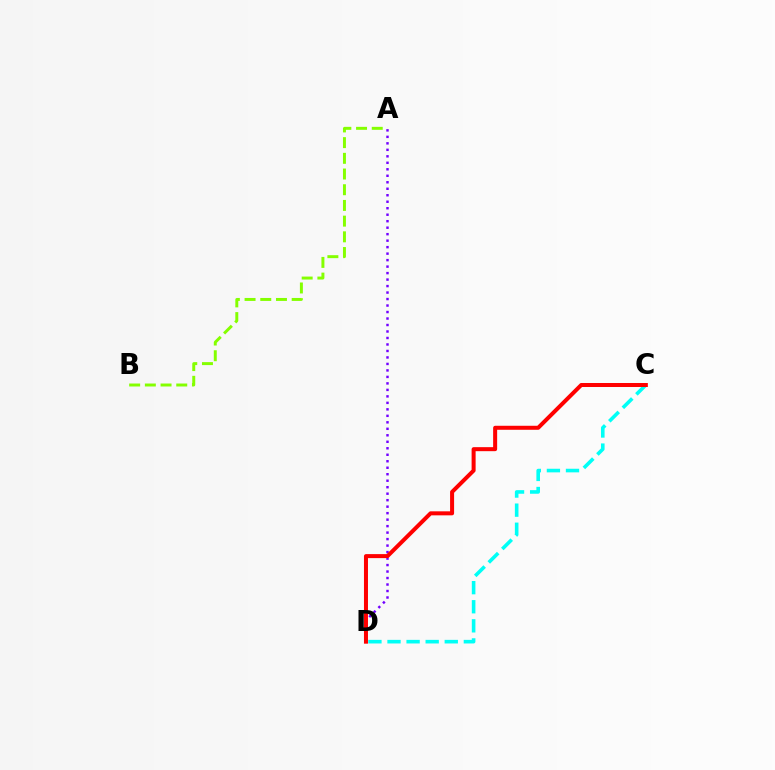{('C', 'D'): [{'color': '#00fff6', 'line_style': 'dashed', 'thickness': 2.59}, {'color': '#ff0000', 'line_style': 'solid', 'thickness': 2.89}], ('A', 'B'): [{'color': '#84ff00', 'line_style': 'dashed', 'thickness': 2.13}], ('A', 'D'): [{'color': '#7200ff', 'line_style': 'dotted', 'thickness': 1.76}]}